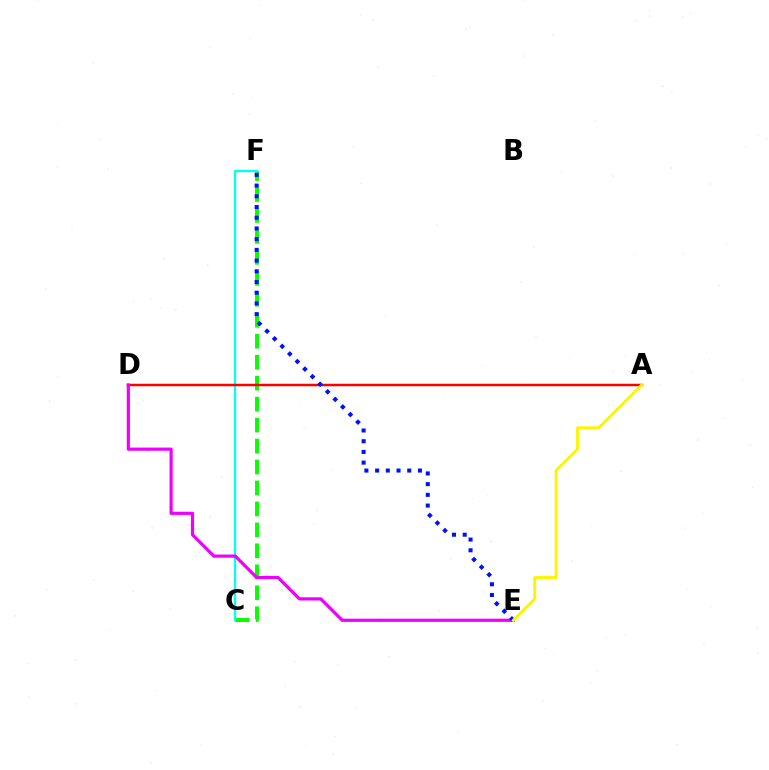{('C', 'F'): [{'color': '#08ff00', 'line_style': 'dashed', 'thickness': 2.85}, {'color': '#00fff6', 'line_style': 'solid', 'thickness': 1.64}], ('A', 'D'): [{'color': '#ff0000', 'line_style': 'solid', 'thickness': 1.8}], ('D', 'E'): [{'color': '#ee00ff', 'line_style': 'solid', 'thickness': 2.3}], ('E', 'F'): [{'color': '#0010ff', 'line_style': 'dotted', 'thickness': 2.91}], ('A', 'E'): [{'color': '#fcf500', 'line_style': 'solid', 'thickness': 2.08}]}